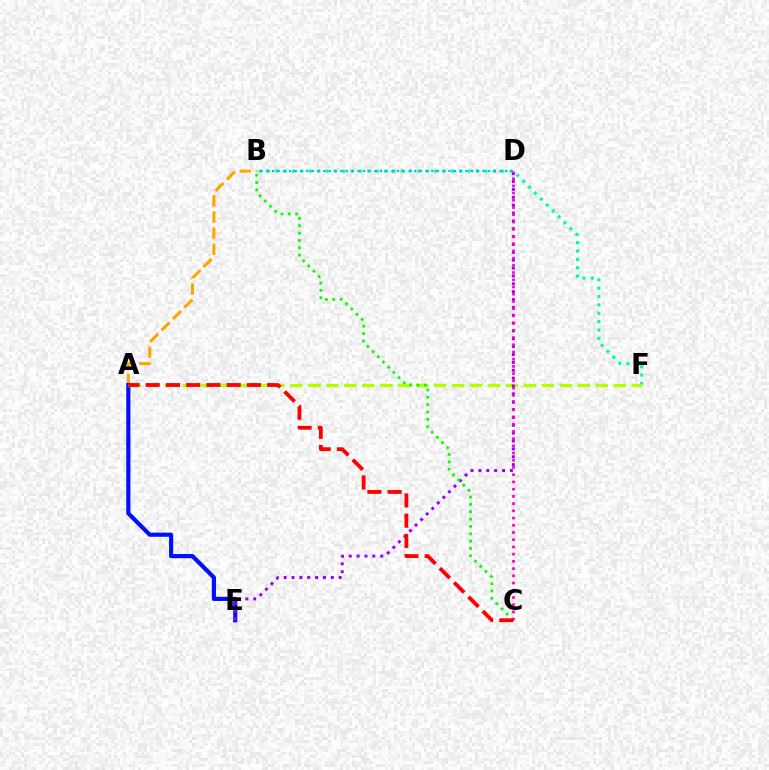{('A', 'B'): [{'color': '#ffa500', 'line_style': 'dashed', 'thickness': 2.2}], ('A', 'E'): [{'color': '#0010ff', 'line_style': 'solid', 'thickness': 3.0}], ('B', 'F'): [{'color': '#00ff9d', 'line_style': 'dotted', 'thickness': 2.27}], ('A', 'F'): [{'color': '#b3ff00', 'line_style': 'dashed', 'thickness': 2.44}], ('B', 'D'): [{'color': '#00b5ff', 'line_style': 'dotted', 'thickness': 1.55}], ('D', 'E'): [{'color': '#9b00ff', 'line_style': 'dotted', 'thickness': 2.14}], ('B', 'C'): [{'color': '#08ff00', 'line_style': 'dotted', 'thickness': 2.0}], ('C', 'D'): [{'color': '#ff00bd', 'line_style': 'dotted', 'thickness': 1.96}], ('A', 'C'): [{'color': '#ff0000', 'line_style': 'dashed', 'thickness': 2.75}]}